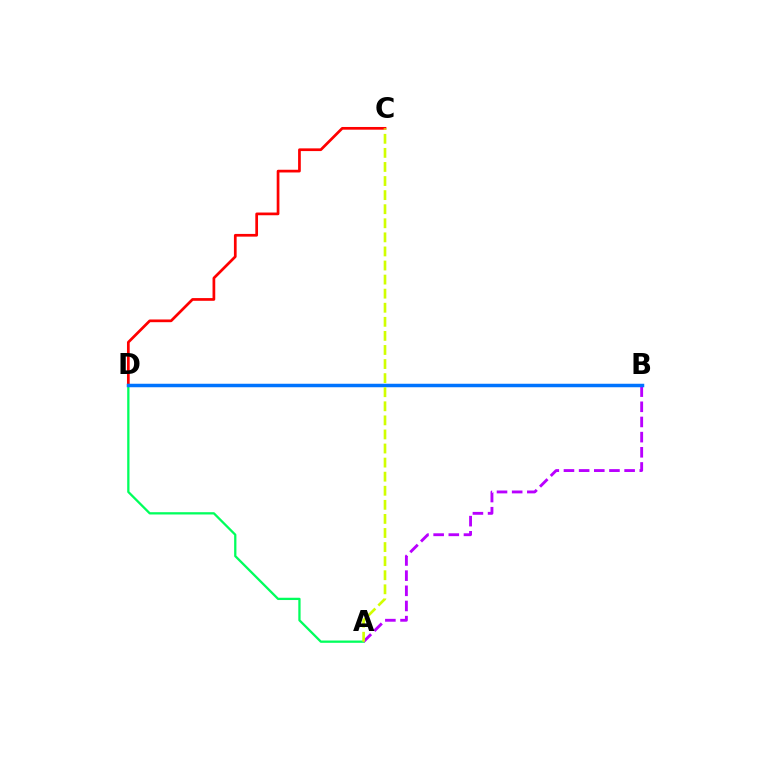{('A', 'D'): [{'color': '#00ff5c', 'line_style': 'solid', 'thickness': 1.64}], ('C', 'D'): [{'color': '#ff0000', 'line_style': 'solid', 'thickness': 1.95}], ('A', 'B'): [{'color': '#b900ff', 'line_style': 'dashed', 'thickness': 2.06}], ('B', 'D'): [{'color': '#0074ff', 'line_style': 'solid', 'thickness': 2.52}], ('A', 'C'): [{'color': '#d1ff00', 'line_style': 'dashed', 'thickness': 1.91}]}